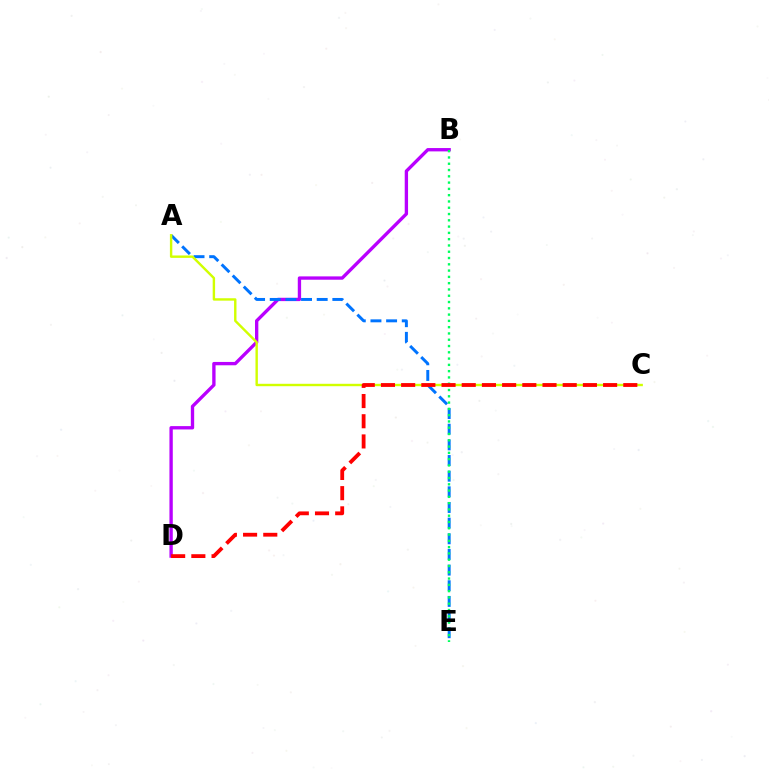{('B', 'D'): [{'color': '#b900ff', 'line_style': 'solid', 'thickness': 2.4}], ('A', 'E'): [{'color': '#0074ff', 'line_style': 'dashed', 'thickness': 2.13}], ('A', 'C'): [{'color': '#d1ff00', 'line_style': 'solid', 'thickness': 1.73}], ('B', 'E'): [{'color': '#00ff5c', 'line_style': 'dotted', 'thickness': 1.71}], ('C', 'D'): [{'color': '#ff0000', 'line_style': 'dashed', 'thickness': 2.74}]}